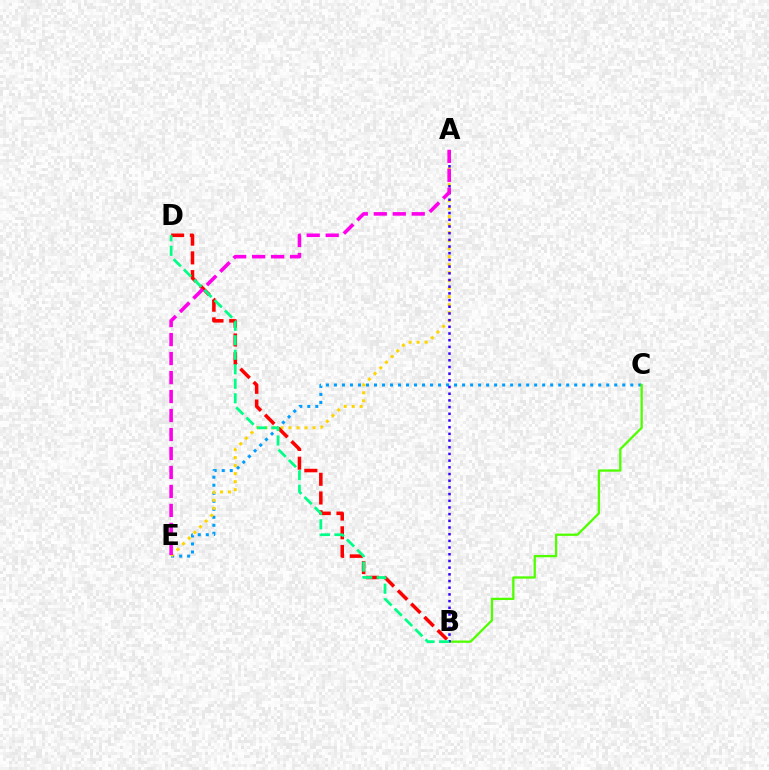{('C', 'E'): [{'color': '#009eff', 'line_style': 'dotted', 'thickness': 2.18}], ('A', 'E'): [{'color': '#ffd500', 'line_style': 'dotted', 'thickness': 2.17}, {'color': '#ff00ed', 'line_style': 'dashed', 'thickness': 2.58}], ('B', 'D'): [{'color': '#ff0000', 'line_style': 'dashed', 'thickness': 2.54}, {'color': '#00ff86', 'line_style': 'dashed', 'thickness': 1.97}], ('B', 'C'): [{'color': '#4fff00', 'line_style': 'solid', 'thickness': 1.65}], ('A', 'B'): [{'color': '#3700ff', 'line_style': 'dotted', 'thickness': 1.82}]}